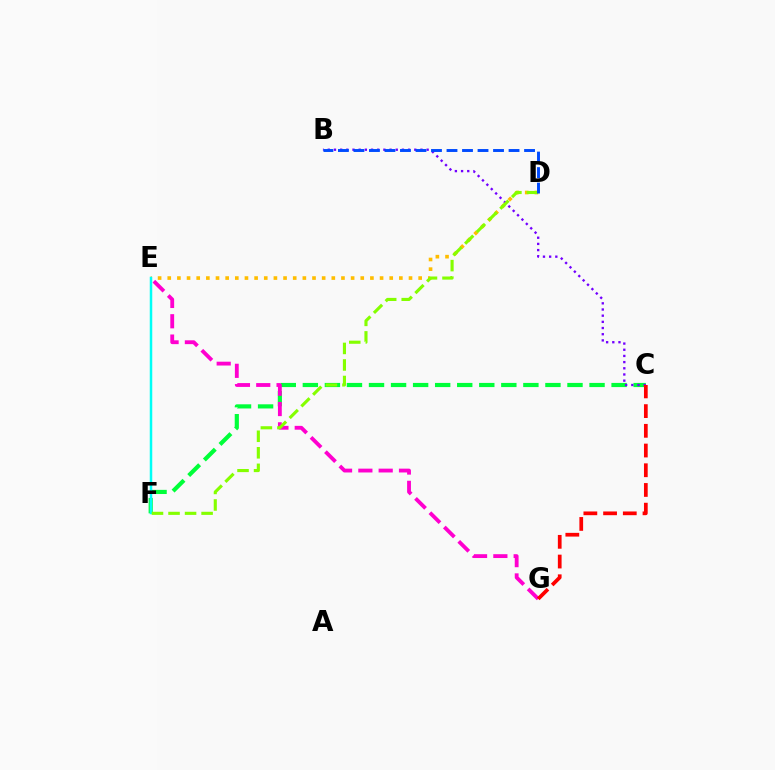{('C', 'F'): [{'color': '#00ff39', 'line_style': 'dashed', 'thickness': 3.0}], ('E', 'G'): [{'color': '#ff00cf', 'line_style': 'dashed', 'thickness': 2.76}], ('D', 'E'): [{'color': '#ffbd00', 'line_style': 'dotted', 'thickness': 2.62}], ('E', 'F'): [{'color': '#00fff6', 'line_style': 'solid', 'thickness': 1.8}], ('B', 'C'): [{'color': '#7200ff', 'line_style': 'dotted', 'thickness': 1.68}], ('D', 'F'): [{'color': '#84ff00', 'line_style': 'dashed', 'thickness': 2.25}], ('B', 'D'): [{'color': '#004bff', 'line_style': 'dashed', 'thickness': 2.11}], ('C', 'G'): [{'color': '#ff0000', 'line_style': 'dashed', 'thickness': 2.68}]}